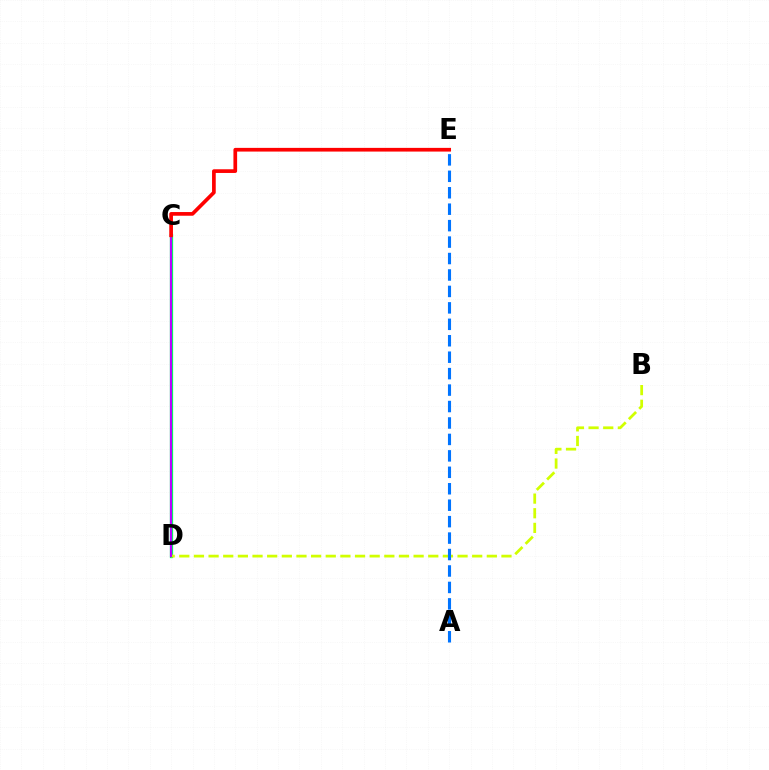{('C', 'D'): [{'color': '#00ff5c', 'line_style': 'solid', 'thickness': 2.36}, {'color': '#b900ff', 'line_style': 'solid', 'thickness': 1.55}], ('B', 'D'): [{'color': '#d1ff00', 'line_style': 'dashed', 'thickness': 1.99}], ('C', 'E'): [{'color': '#ff0000', 'line_style': 'solid', 'thickness': 2.66}], ('A', 'E'): [{'color': '#0074ff', 'line_style': 'dashed', 'thickness': 2.23}]}